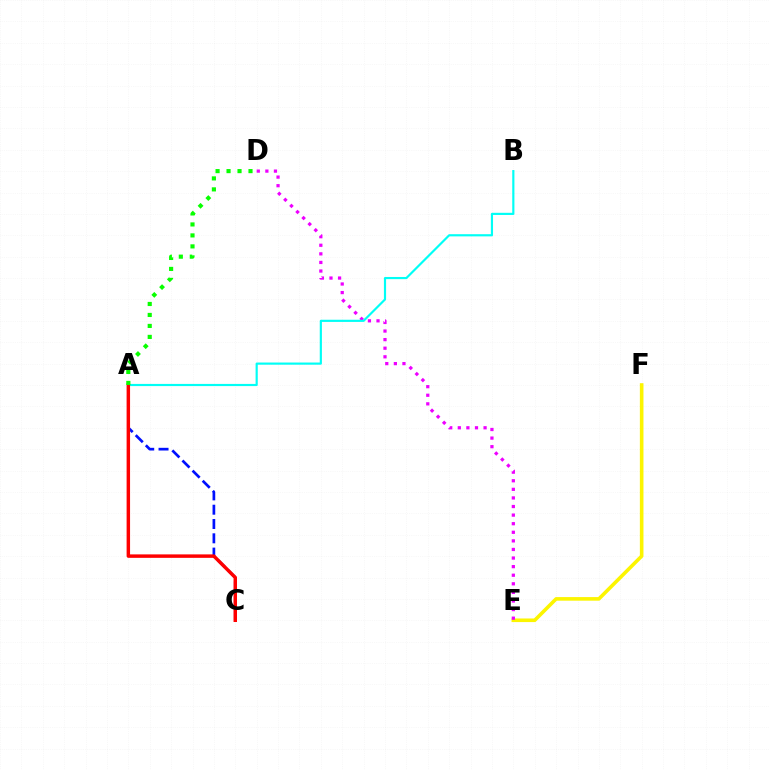{('E', 'F'): [{'color': '#fcf500', 'line_style': 'solid', 'thickness': 2.59}], ('D', 'E'): [{'color': '#ee00ff', 'line_style': 'dotted', 'thickness': 2.33}], ('A', 'B'): [{'color': '#00fff6', 'line_style': 'solid', 'thickness': 1.56}], ('A', 'C'): [{'color': '#0010ff', 'line_style': 'dashed', 'thickness': 1.94}, {'color': '#ff0000', 'line_style': 'solid', 'thickness': 2.49}], ('A', 'D'): [{'color': '#08ff00', 'line_style': 'dotted', 'thickness': 2.98}]}